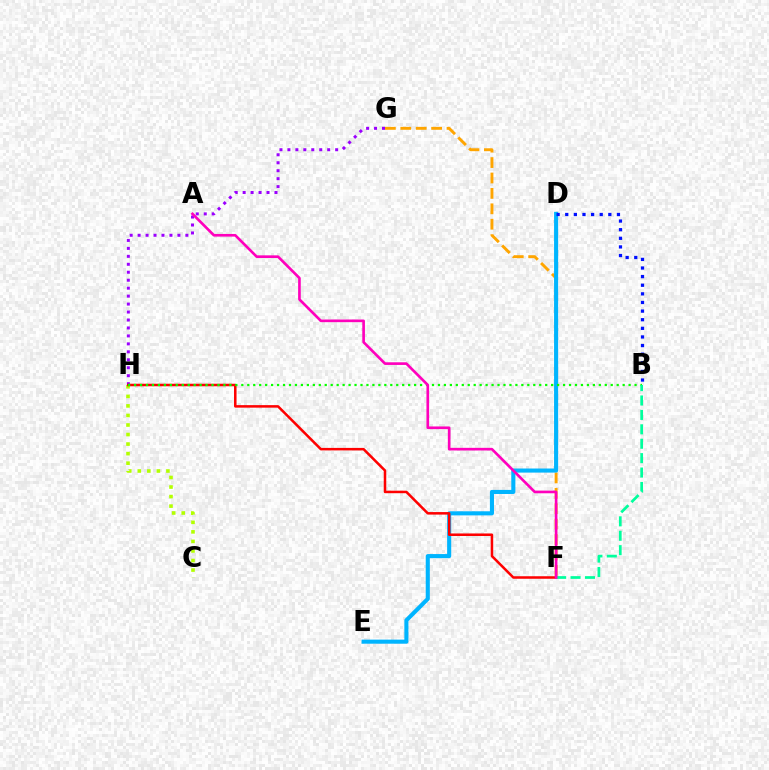{('F', 'G'): [{'color': '#ffa500', 'line_style': 'dashed', 'thickness': 2.09}], ('C', 'H'): [{'color': '#b3ff00', 'line_style': 'dotted', 'thickness': 2.59}], ('D', 'E'): [{'color': '#00b5ff', 'line_style': 'solid', 'thickness': 2.94}], ('G', 'H'): [{'color': '#9b00ff', 'line_style': 'dotted', 'thickness': 2.16}], ('F', 'H'): [{'color': '#ff0000', 'line_style': 'solid', 'thickness': 1.81}], ('B', 'D'): [{'color': '#0010ff', 'line_style': 'dotted', 'thickness': 2.34}], ('B', 'H'): [{'color': '#08ff00', 'line_style': 'dotted', 'thickness': 1.62}], ('B', 'F'): [{'color': '#00ff9d', 'line_style': 'dashed', 'thickness': 1.96}], ('A', 'F'): [{'color': '#ff00bd', 'line_style': 'solid', 'thickness': 1.91}]}